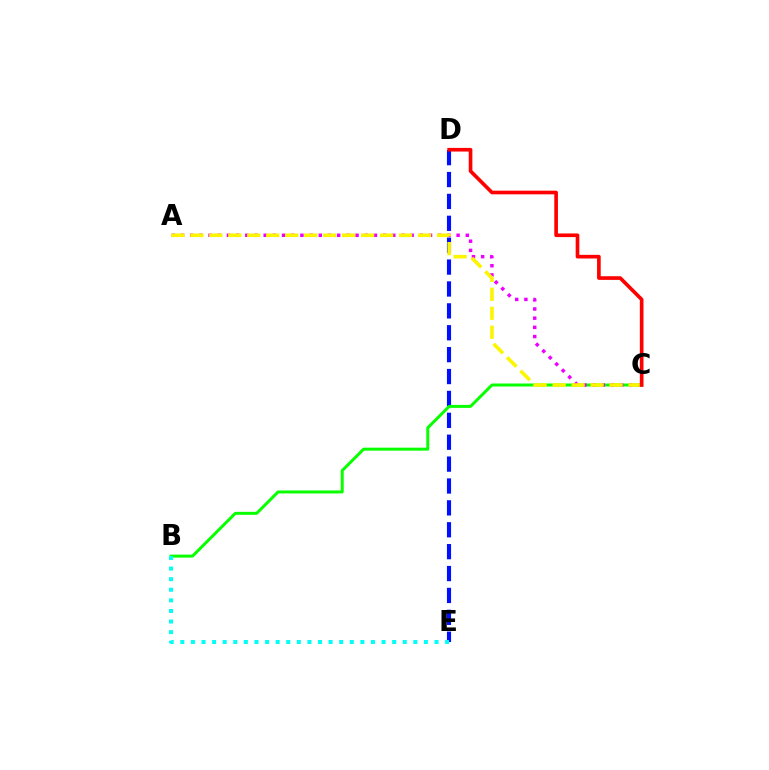{('D', 'E'): [{'color': '#0010ff', 'line_style': 'dashed', 'thickness': 2.97}], ('B', 'C'): [{'color': '#08ff00', 'line_style': 'solid', 'thickness': 2.15}], ('A', 'C'): [{'color': '#ee00ff', 'line_style': 'dotted', 'thickness': 2.5}, {'color': '#fcf500', 'line_style': 'dashed', 'thickness': 2.58}], ('B', 'E'): [{'color': '#00fff6', 'line_style': 'dotted', 'thickness': 2.88}], ('C', 'D'): [{'color': '#ff0000', 'line_style': 'solid', 'thickness': 2.63}]}